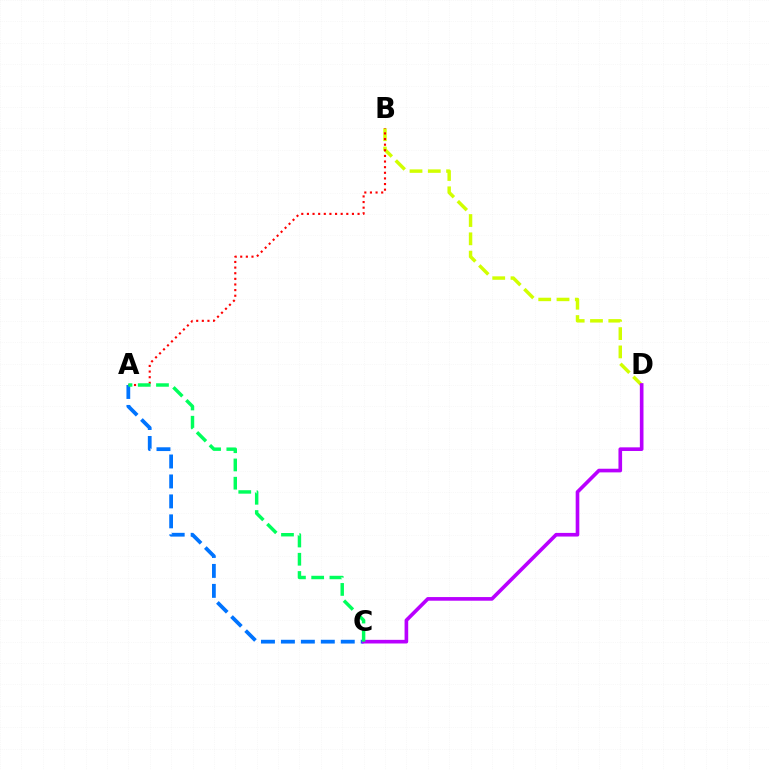{('B', 'D'): [{'color': '#d1ff00', 'line_style': 'dashed', 'thickness': 2.48}], ('A', 'B'): [{'color': '#ff0000', 'line_style': 'dotted', 'thickness': 1.53}], ('A', 'C'): [{'color': '#0074ff', 'line_style': 'dashed', 'thickness': 2.71}, {'color': '#00ff5c', 'line_style': 'dashed', 'thickness': 2.48}], ('C', 'D'): [{'color': '#b900ff', 'line_style': 'solid', 'thickness': 2.62}]}